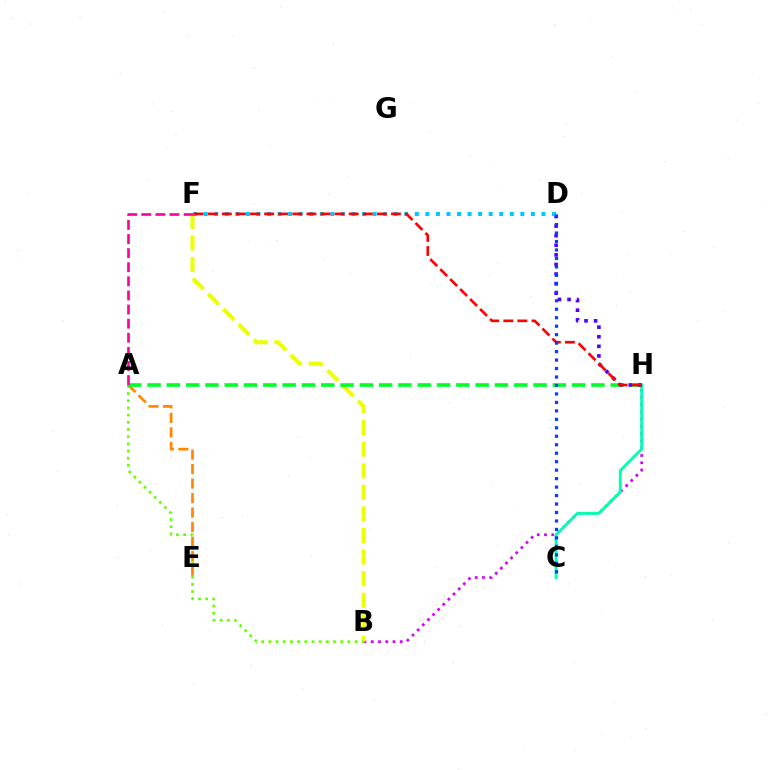{('B', 'H'): [{'color': '#d600ff', 'line_style': 'dotted', 'thickness': 1.97}], ('B', 'F'): [{'color': '#eeff00', 'line_style': 'dashed', 'thickness': 2.93}], ('A', 'B'): [{'color': '#66ff00', 'line_style': 'dotted', 'thickness': 1.95}], ('A', 'E'): [{'color': '#ff8800', 'line_style': 'dashed', 'thickness': 1.97}], ('C', 'H'): [{'color': '#00ffaf', 'line_style': 'solid', 'thickness': 2.1}], ('A', 'H'): [{'color': '#00ff27', 'line_style': 'dashed', 'thickness': 2.62}], ('D', 'H'): [{'color': '#4f00ff', 'line_style': 'dotted', 'thickness': 2.61}], ('A', 'F'): [{'color': '#ff00a0', 'line_style': 'dashed', 'thickness': 1.92}], ('D', 'F'): [{'color': '#00c7ff', 'line_style': 'dotted', 'thickness': 2.87}], ('F', 'H'): [{'color': '#ff0000', 'line_style': 'dashed', 'thickness': 1.91}], ('C', 'D'): [{'color': '#003fff', 'line_style': 'dotted', 'thickness': 2.3}]}